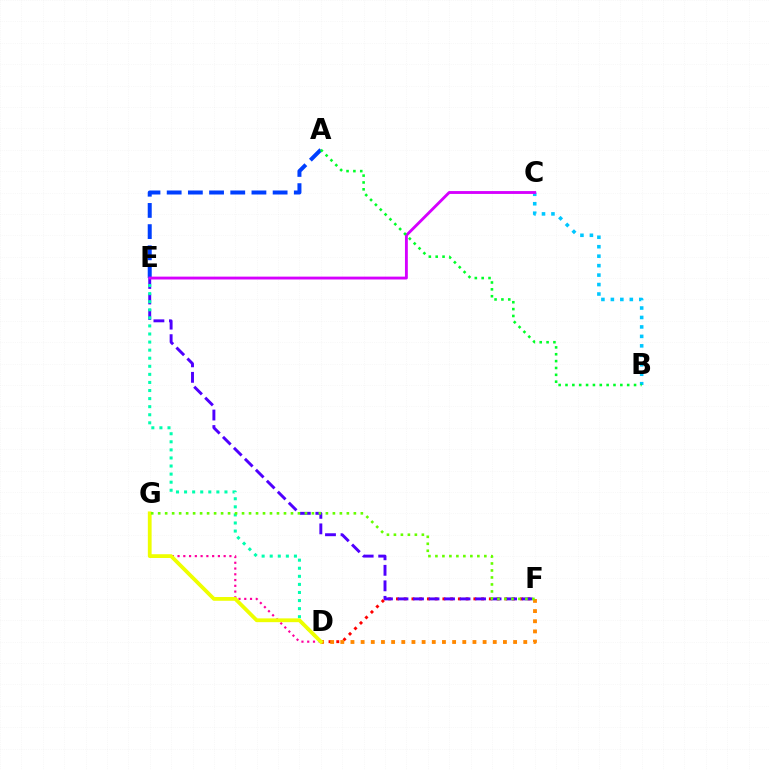{('D', 'F'): [{'color': '#ff0000', 'line_style': 'dotted', 'thickness': 2.1}, {'color': '#ff8800', 'line_style': 'dotted', 'thickness': 2.76}], ('D', 'G'): [{'color': '#ff00a0', 'line_style': 'dotted', 'thickness': 1.57}, {'color': '#eeff00', 'line_style': 'solid', 'thickness': 2.72}], ('A', 'E'): [{'color': '#003fff', 'line_style': 'dashed', 'thickness': 2.88}], ('B', 'C'): [{'color': '#00c7ff', 'line_style': 'dotted', 'thickness': 2.57}], ('E', 'F'): [{'color': '#4f00ff', 'line_style': 'dashed', 'thickness': 2.11}], ('D', 'E'): [{'color': '#00ffaf', 'line_style': 'dotted', 'thickness': 2.19}], ('F', 'G'): [{'color': '#66ff00', 'line_style': 'dotted', 'thickness': 1.9}], ('C', 'E'): [{'color': '#d600ff', 'line_style': 'solid', 'thickness': 2.06}], ('A', 'B'): [{'color': '#00ff27', 'line_style': 'dotted', 'thickness': 1.86}]}